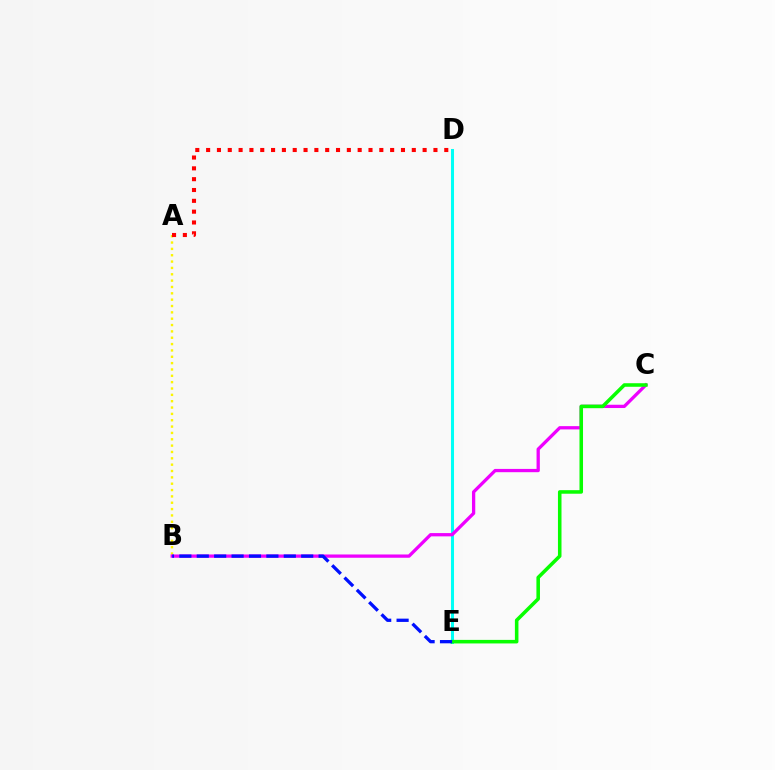{('A', 'B'): [{'color': '#fcf500', 'line_style': 'dotted', 'thickness': 1.72}], ('D', 'E'): [{'color': '#00fff6', 'line_style': 'solid', 'thickness': 2.18}], ('B', 'C'): [{'color': '#ee00ff', 'line_style': 'solid', 'thickness': 2.36}], ('A', 'D'): [{'color': '#ff0000', 'line_style': 'dotted', 'thickness': 2.94}], ('C', 'E'): [{'color': '#08ff00', 'line_style': 'solid', 'thickness': 2.56}], ('B', 'E'): [{'color': '#0010ff', 'line_style': 'dashed', 'thickness': 2.36}]}